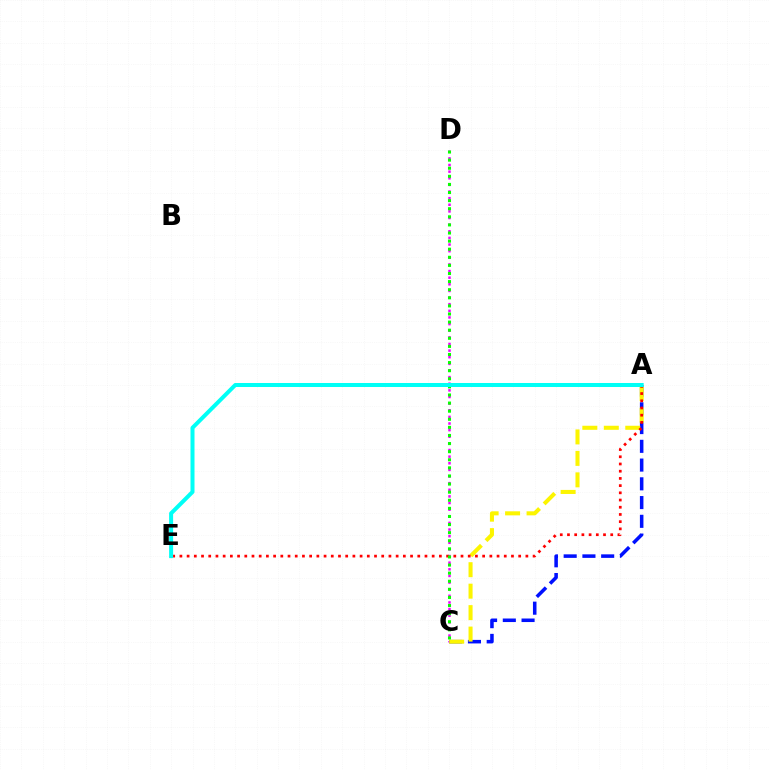{('C', 'D'): [{'color': '#ee00ff', 'line_style': 'dotted', 'thickness': 1.8}, {'color': '#08ff00', 'line_style': 'dotted', 'thickness': 2.2}], ('A', 'C'): [{'color': '#0010ff', 'line_style': 'dashed', 'thickness': 2.55}, {'color': '#fcf500', 'line_style': 'dashed', 'thickness': 2.92}], ('A', 'E'): [{'color': '#ff0000', 'line_style': 'dotted', 'thickness': 1.96}, {'color': '#00fff6', 'line_style': 'solid', 'thickness': 2.88}]}